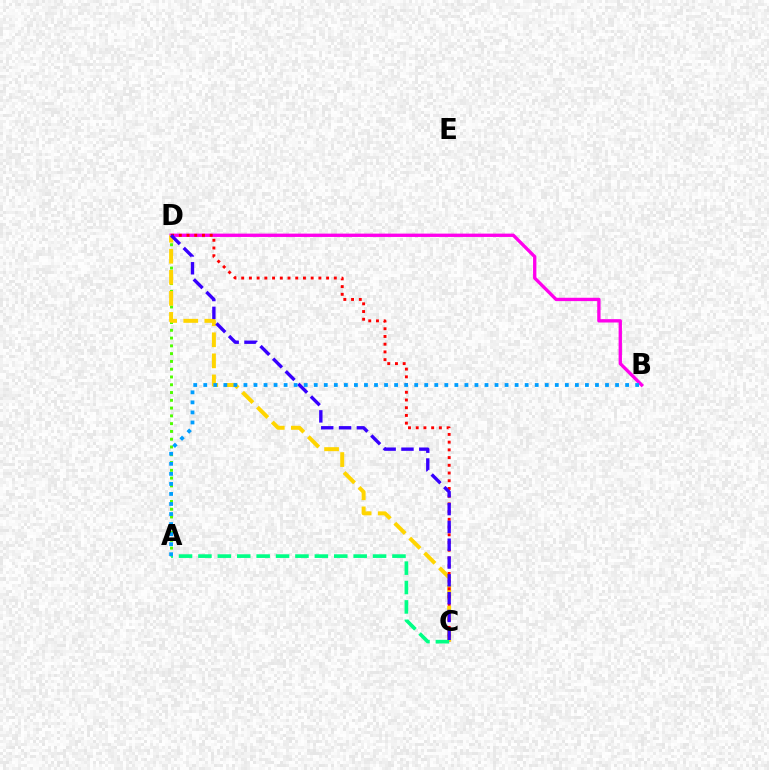{('A', 'D'): [{'color': '#4fff00', 'line_style': 'dotted', 'thickness': 2.11}], ('B', 'D'): [{'color': '#ff00ed', 'line_style': 'solid', 'thickness': 2.4}], ('C', 'D'): [{'color': '#ffd500', 'line_style': 'dashed', 'thickness': 2.86}, {'color': '#ff0000', 'line_style': 'dotted', 'thickness': 2.1}, {'color': '#3700ff', 'line_style': 'dashed', 'thickness': 2.42}], ('A', 'C'): [{'color': '#00ff86', 'line_style': 'dashed', 'thickness': 2.64}], ('A', 'B'): [{'color': '#009eff', 'line_style': 'dotted', 'thickness': 2.73}]}